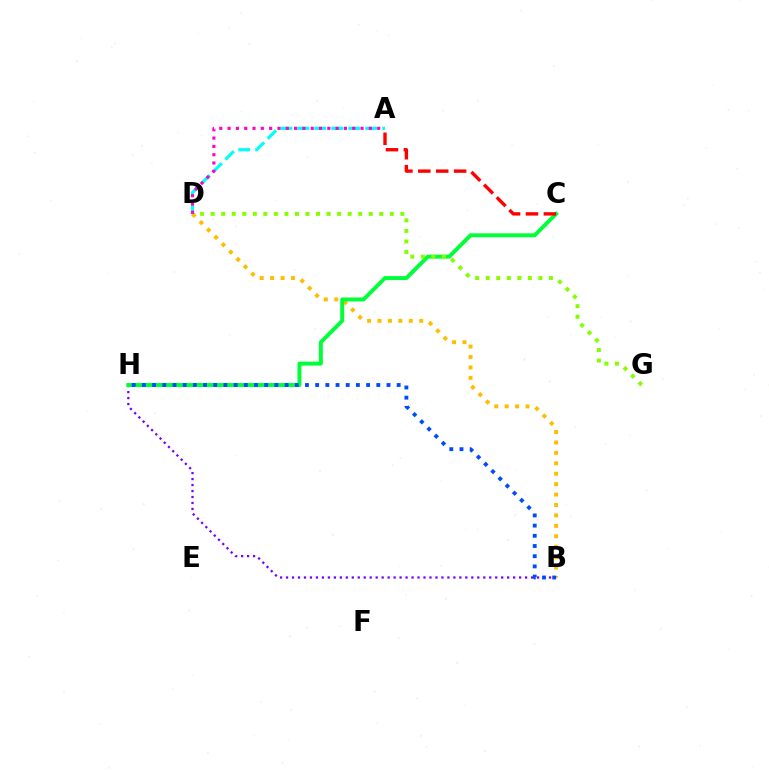{('B', 'D'): [{'color': '#ffbd00', 'line_style': 'dotted', 'thickness': 2.83}], ('B', 'H'): [{'color': '#7200ff', 'line_style': 'dotted', 'thickness': 1.62}, {'color': '#004bff', 'line_style': 'dotted', 'thickness': 2.77}], ('A', 'D'): [{'color': '#00fff6', 'line_style': 'dashed', 'thickness': 2.31}, {'color': '#ff00cf', 'line_style': 'dotted', 'thickness': 2.26}], ('C', 'H'): [{'color': '#00ff39', 'line_style': 'solid', 'thickness': 2.84}], ('D', 'G'): [{'color': '#84ff00', 'line_style': 'dotted', 'thickness': 2.86}], ('A', 'C'): [{'color': '#ff0000', 'line_style': 'dashed', 'thickness': 2.43}]}